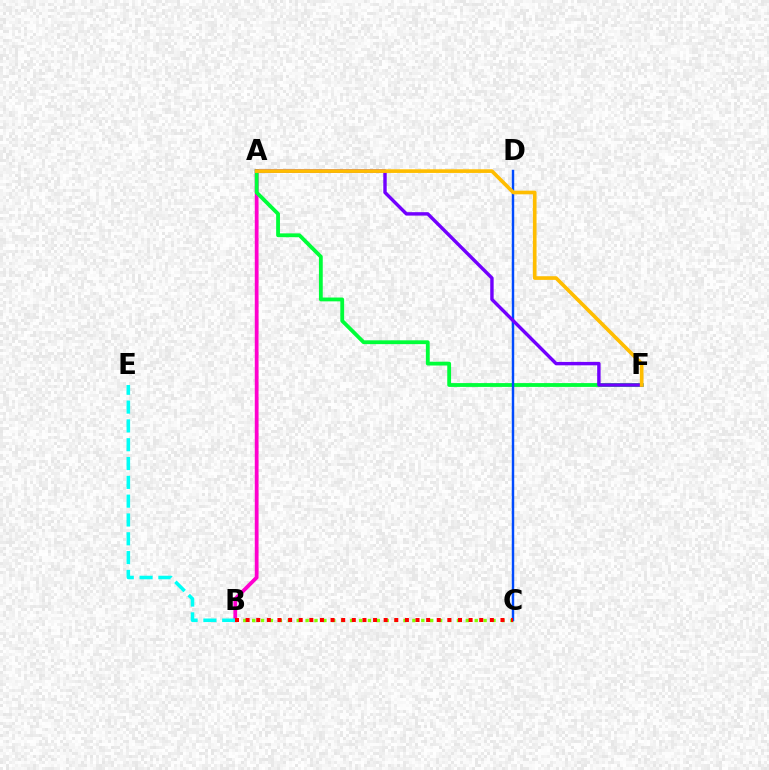{('A', 'B'): [{'color': '#ff00cf', 'line_style': 'solid', 'thickness': 2.72}], ('A', 'F'): [{'color': '#00ff39', 'line_style': 'solid', 'thickness': 2.75}, {'color': '#7200ff', 'line_style': 'solid', 'thickness': 2.46}, {'color': '#ffbd00', 'line_style': 'solid', 'thickness': 2.63}], ('B', 'E'): [{'color': '#00fff6', 'line_style': 'dashed', 'thickness': 2.56}], ('B', 'C'): [{'color': '#84ff00', 'line_style': 'dotted', 'thickness': 2.42}, {'color': '#ff0000', 'line_style': 'dotted', 'thickness': 2.89}], ('C', 'D'): [{'color': '#004bff', 'line_style': 'solid', 'thickness': 1.75}]}